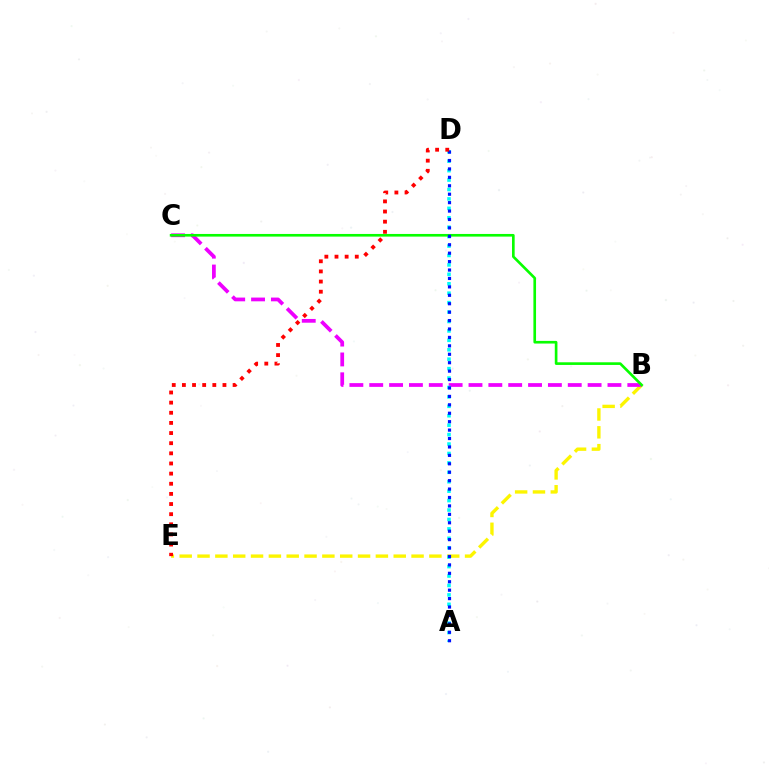{('B', 'E'): [{'color': '#fcf500', 'line_style': 'dashed', 'thickness': 2.42}], ('B', 'C'): [{'color': '#ee00ff', 'line_style': 'dashed', 'thickness': 2.7}, {'color': '#08ff00', 'line_style': 'solid', 'thickness': 1.91}], ('A', 'D'): [{'color': '#00fff6', 'line_style': 'dotted', 'thickness': 2.56}, {'color': '#0010ff', 'line_style': 'dotted', 'thickness': 2.29}], ('D', 'E'): [{'color': '#ff0000', 'line_style': 'dotted', 'thickness': 2.75}]}